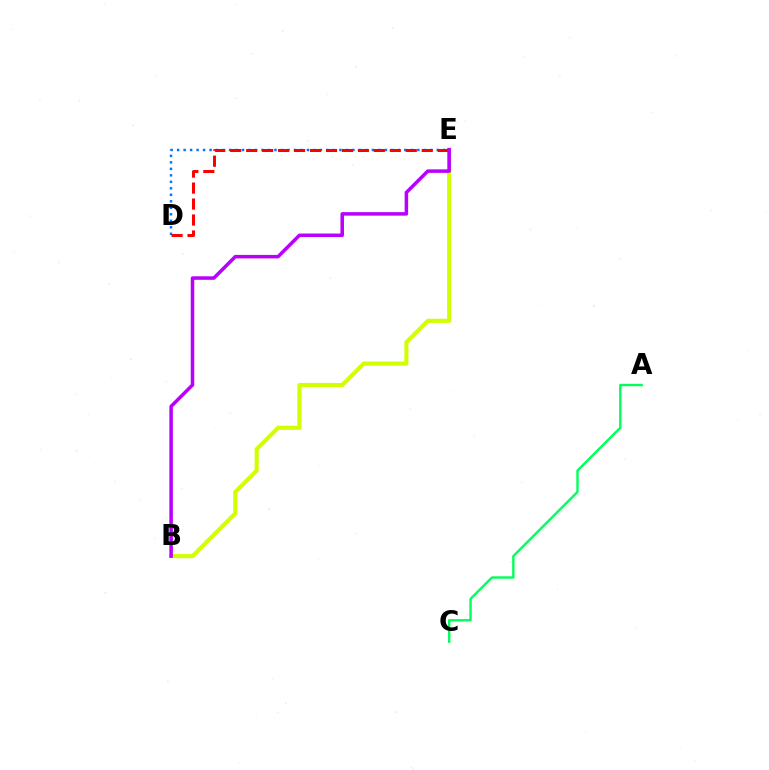{('D', 'E'): [{'color': '#0074ff', 'line_style': 'dotted', 'thickness': 1.76}, {'color': '#ff0000', 'line_style': 'dashed', 'thickness': 2.17}], ('B', 'E'): [{'color': '#d1ff00', 'line_style': 'solid', 'thickness': 2.96}, {'color': '#b900ff', 'line_style': 'solid', 'thickness': 2.53}], ('A', 'C'): [{'color': '#00ff5c', 'line_style': 'solid', 'thickness': 1.72}]}